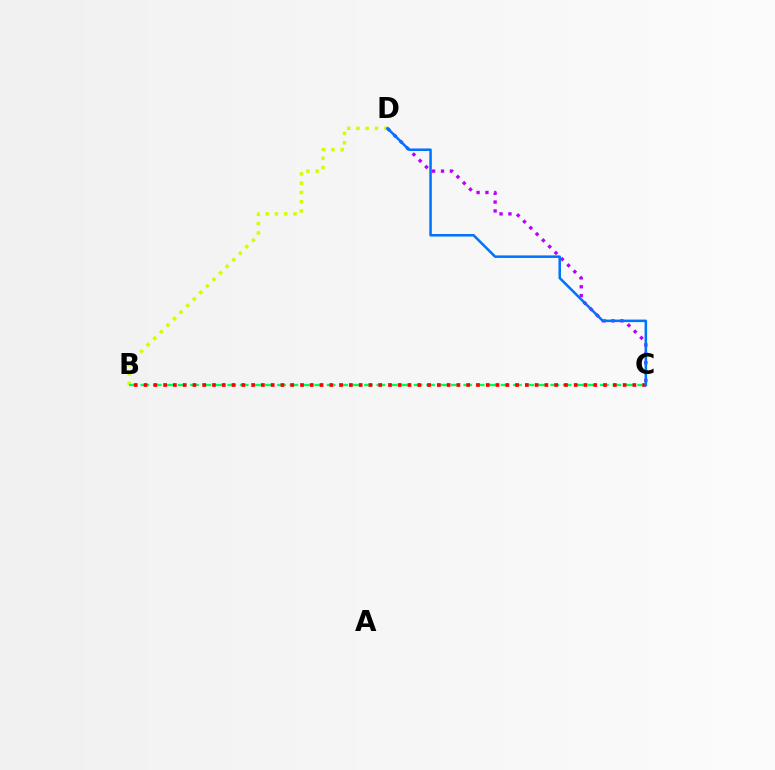{('B', 'D'): [{'color': '#d1ff00', 'line_style': 'dotted', 'thickness': 2.52}], ('B', 'C'): [{'color': '#00ff5c', 'line_style': 'dashed', 'thickness': 1.69}, {'color': '#ff0000', 'line_style': 'dotted', 'thickness': 2.66}], ('C', 'D'): [{'color': '#b900ff', 'line_style': 'dotted', 'thickness': 2.41}, {'color': '#0074ff', 'line_style': 'solid', 'thickness': 1.83}]}